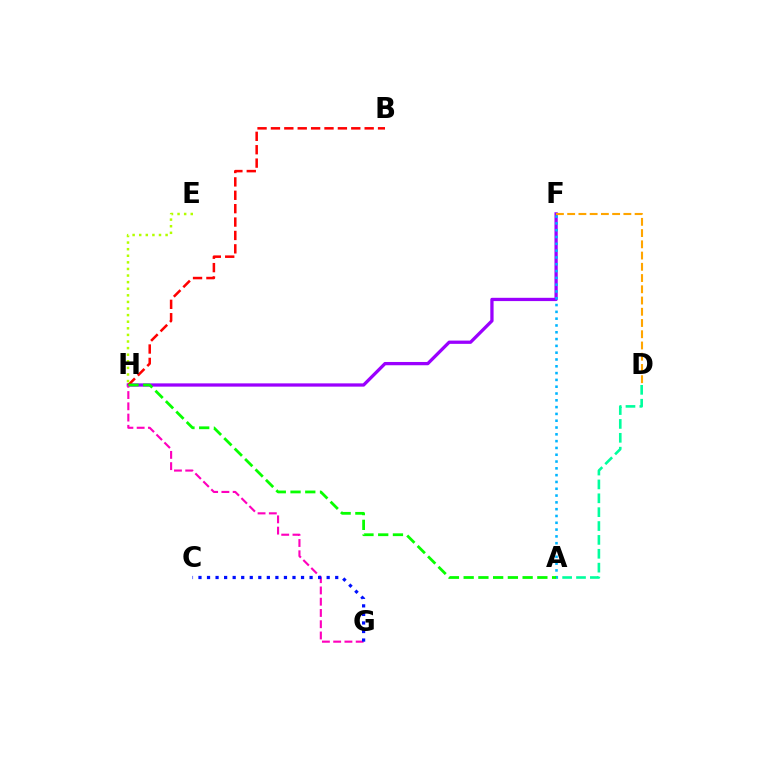{('F', 'H'): [{'color': '#9b00ff', 'line_style': 'solid', 'thickness': 2.36}], ('G', 'H'): [{'color': '#ff00bd', 'line_style': 'dashed', 'thickness': 1.53}], ('A', 'D'): [{'color': '#00ff9d', 'line_style': 'dashed', 'thickness': 1.88}], ('B', 'H'): [{'color': '#ff0000', 'line_style': 'dashed', 'thickness': 1.82}], ('C', 'G'): [{'color': '#0010ff', 'line_style': 'dotted', 'thickness': 2.32}], ('A', 'F'): [{'color': '#00b5ff', 'line_style': 'dotted', 'thickness': 1.85}], ('E', 'H'): [{'color': '#b3ff00', 'line_style': 'dotted', 'thickness': 1.79}], ('D', 'F'): [{'color': '#ffa500', 'line_style': 'dashed', 'thickness': 1.53}], ('A', 'H'): [{'color': '#08ff00', 'line_style': 'dashed', 'thickness': 2.0}]}